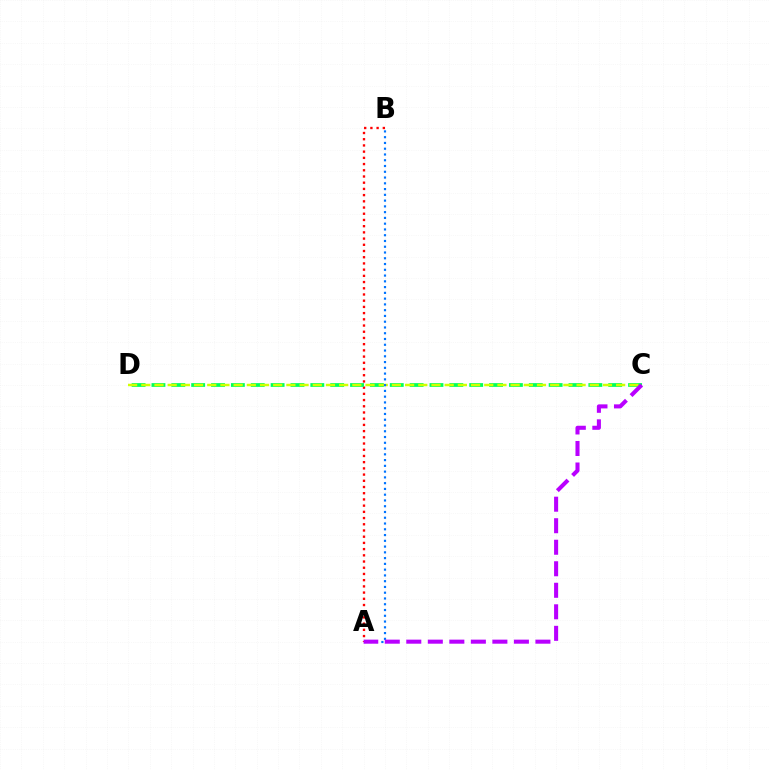{('A', 'B'): [{'color': '#ff0000', 'line_style': 'dotted', 'thickness': 1.69}, {'color': '#0074ff', 'line_style': 'dotted', 'thickness': 1.57}], ('C', 'D'): [{'color': '#00ff5c', 'line_style': 'dashed', 'thickness': 2.7}, {'color': '#d1ff00', 'line_style': 'dashed', 'thickness': 1.79}], ('A', 'C'): [{'color': '#b900ff', 'line_style': 'dashed', 'thickness': 2.92}]}